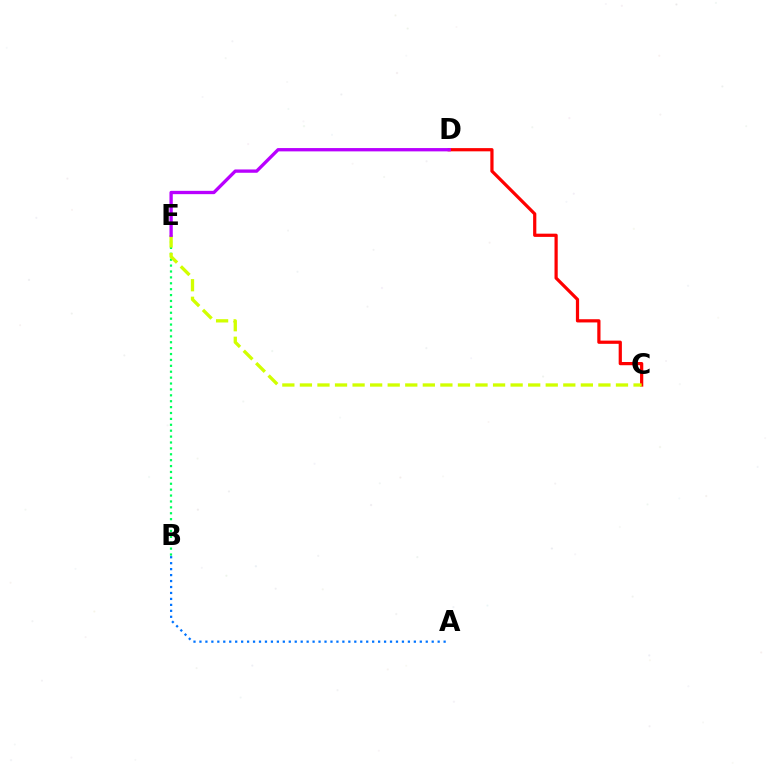{('A', 'B'): [{'color': '#0074ff', 'line_style': 'dotted', 'thickness': 1.62}], ('C', 'D'): [{'color': '#ff0000', 'line_style': 'solid', 'thickness': 2.32}], ('B', 'E'): [{'color': '#00ff5c', 'line_style': 'dotted', 'thickness': 1.6}], ('C', 'E'): [{'color': '#d1ff00', 'line_style': 'dashed', 'thickness': 2.39}], ('D', 'E'): [{'color': '#b900ff', 'line_style': 'solid', 'thickness': 2.38}]}